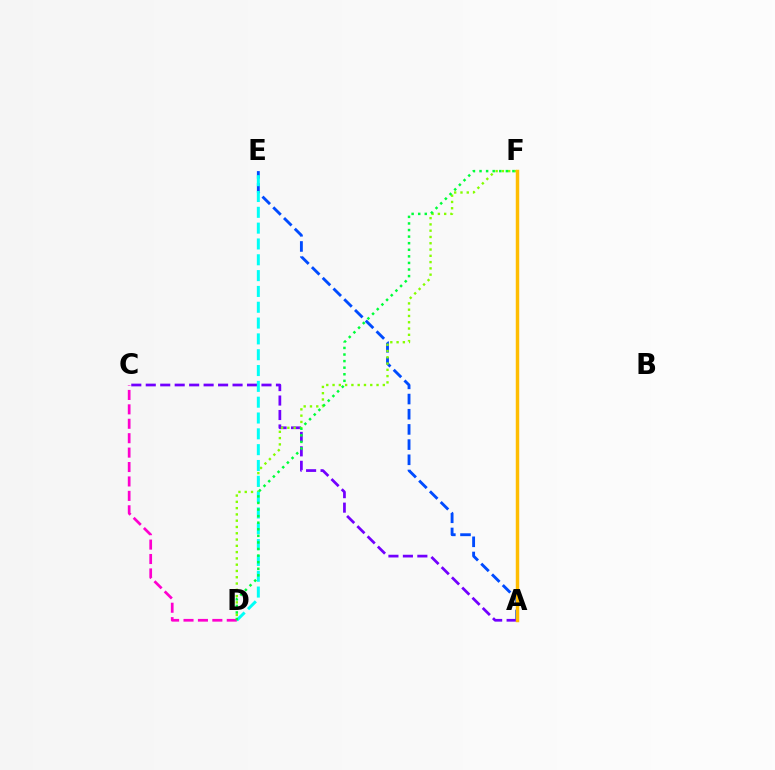{('A', 'E'): [{'color': '#004bff', 'line_style': 'dashed', 'thickness': 2.06}], ('A', 'C'): [{'color': '#7200ff', 'line_style': 'dashed', 'thickness': 1.96}], ('D', 'F'): [{'color': '#84ff00', 'line_style': 'dotted', 'thickness': 1.71}, {'color': '#00ff39', 'line_style': 'dotted', 'thickness': 1.79}], ('A', 'F'): [{'color': '#ff0000', 'line_style': 'solid', 'thickness': 1.99}, {'color': '#ffbd00', 'line_style': 'solid', 'thickness': 2.49}], ('D', 'E'): [{'color': '#00fff6', 'line_style': 'dashed', 'thickness': 2.15}], ('C', 'D'): [{'color': '#ff00cf', 'line_style': 'dashed', 'thickness': 1.96}]}